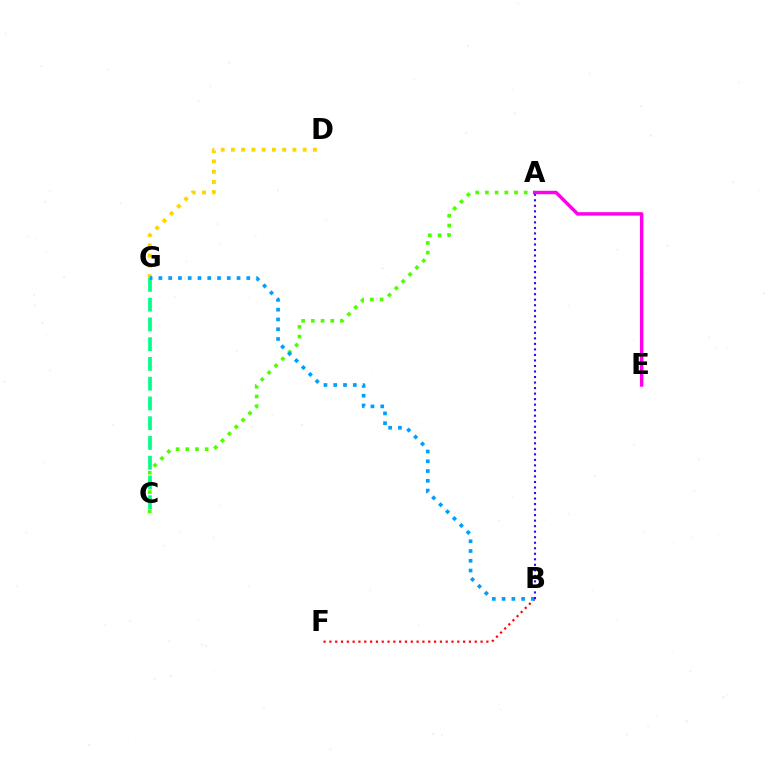{('D', 'G'): [{'color': '#ffd500', 'line_style': 'dotted', 'thickness': 2.79}], ('A', 'C'): [{'color': '#4fff00', 'line_style': 'dotted', 'thickness': 2.64}], ('B', 'F'): [{'color': '#ff0000', 'line_style': 'dotted', 'thickness': 1.58}], ('C', 'G'): [{'color': '#00ff86', 'line_style': 'dashed', 'thickness': 2.68}], ('B', 'G'): [{'color': '#009eff', 'line_style': 'dotted', 'thickness': 2.65}], ('A', 'B'): [{'color': '#3700ff', 'line_style': 'dotted', 'thickness': 1.5}], ('A', 'E'): [{'color': '#ff00ed', 'line_style': 'solid', 'thickness': 2.48}]}